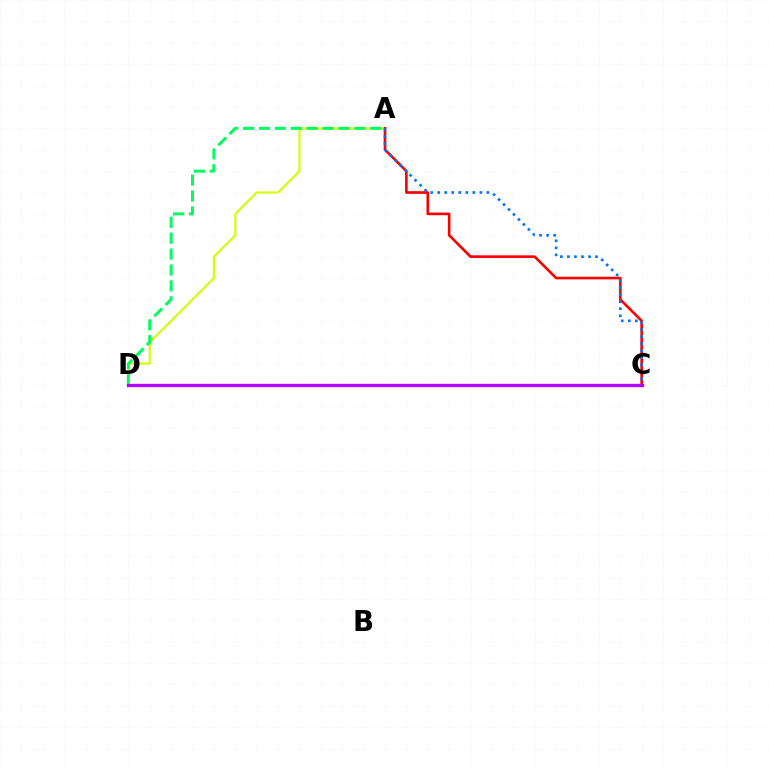{('A', 'D'): [{'color': '#d1ff00', 'line_style': 'solid', 'thickness': 1.52}, {'color': '#00ff5c', 'line_style': 'dashed', 'thickness': 2.16}], ('A', 'C'): [{'color': '#ff0000', 'line_style': 'solid', 'thickness': 1.9}, {'color': '#0074ff', 'line_style': 'dotted', 'thickness': 1.91}], ('C', 'D'): [{'color': '#b900ff', 'line_style': 'solid', 'thickness': 2.41}]}